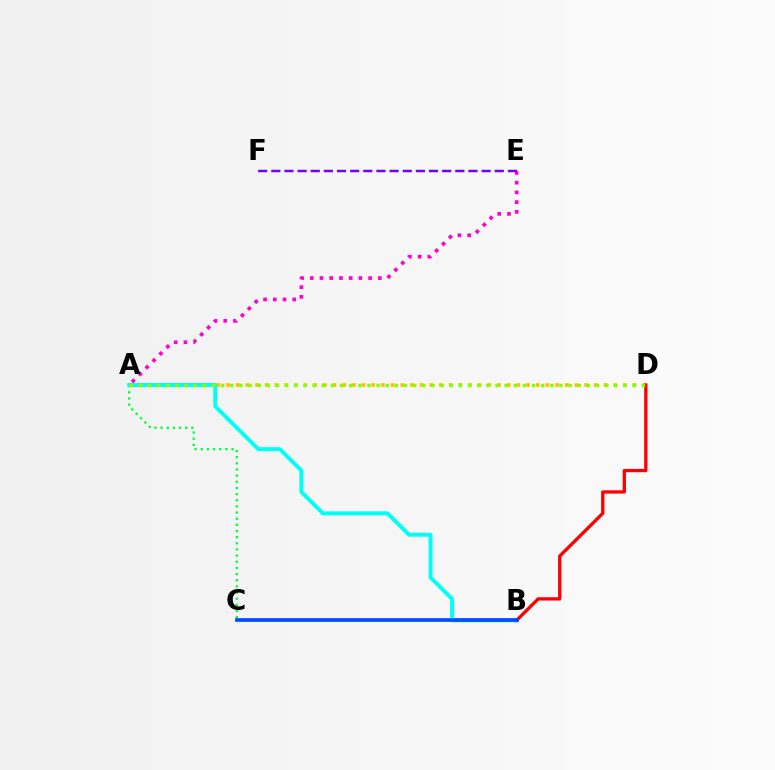{('A', 'C'): [{'color': '#00ff39', 'line_style': 'dotted', 'thickness': 1.67}], ('A', 'E'): [{'color': '#ff00cf', 'line_style': 'dotted', 'thickness': 2.64}], ('A', 'D'): [{'color': '#ffbd00', 'line_style': 'dotted', 'thickness': 2.63}, {'color': '#84ff00', 'line_style': 'dotted', 'thickness': 2.48}], ('A', 'B'): [{'color': '#00fff6', 'line_style': 'solid', 'thickness': 2.85}], ('B', 'D'): [{'color': '#ff0000', 'line_style': 'solid', 'thickness': 2.37}], ('E', 'F'): [{'color': '#7200ff', 'line_style': 'dashed', 'thickness': 1.79}], ('B', 'C'): [{'color': '#004bff', 'line_style': 'solid', 'thickness': 2.66}]}